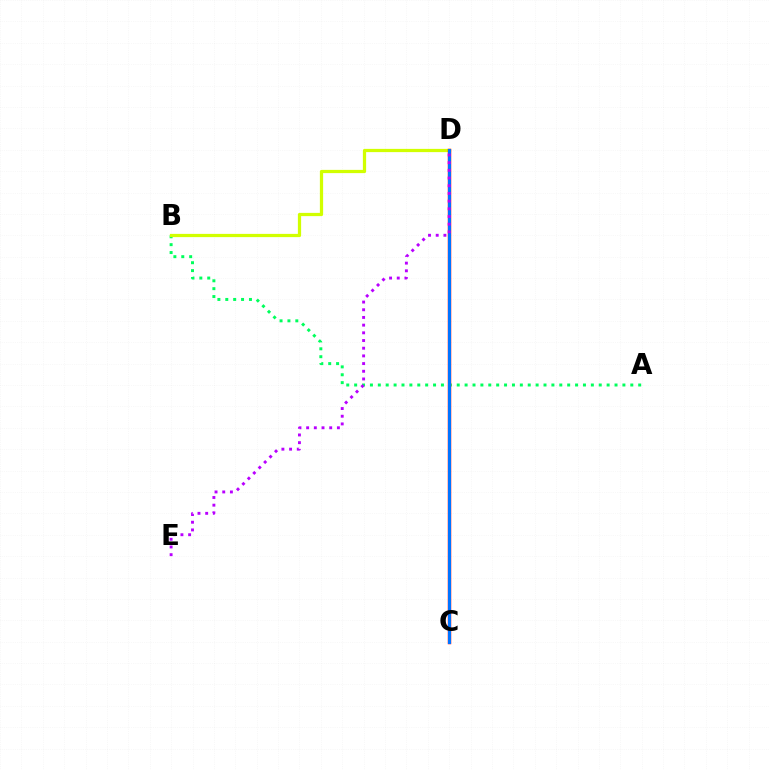{('A', 'B'): [{'color': '#00ff5c', 'line_style': 'dotted', 'thickness': 2.14}], ('B', 'D'): [{'color': '#d1ff00', 'line_style': 'solid', 'thickness': 2.33}], ('C', 'D'): [{'color': '#ff0000', 'line_style': 'solid', 'thickness': 2.5}, {'color': '#0074ff', 'line_style': 'solid', 'thickness': 2.16}], ('D', 'E'): [{'color': '#b900ff', 'line_style': 'dotted', 'thickness': 2.09}]}